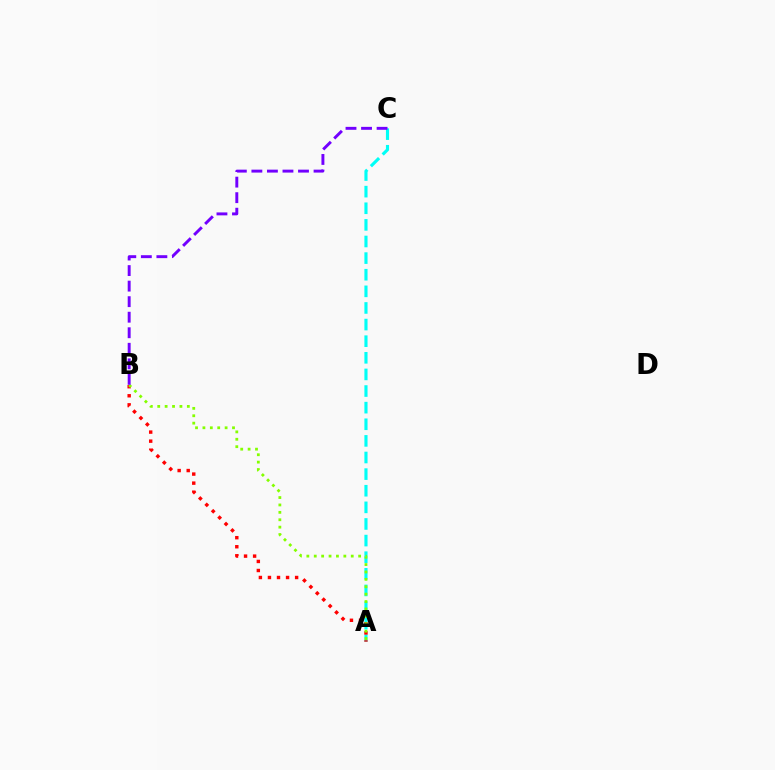{('A', 'C'): [{'color': '#00fff6', 'line_style': 'dashed', 'thickness': 2.26}], ('A', 'B'): [{'color': '#ff0000', 'line_style': 'dotted', 'thickness': 2.46}, {'color': '#84ff00', 'line_style': 'dotted', 'thickness': 2.01}], ('B', 'C'): [{'color': '#7200ff', 'line_style': 'dashed', 'thickness': 2.11}]}